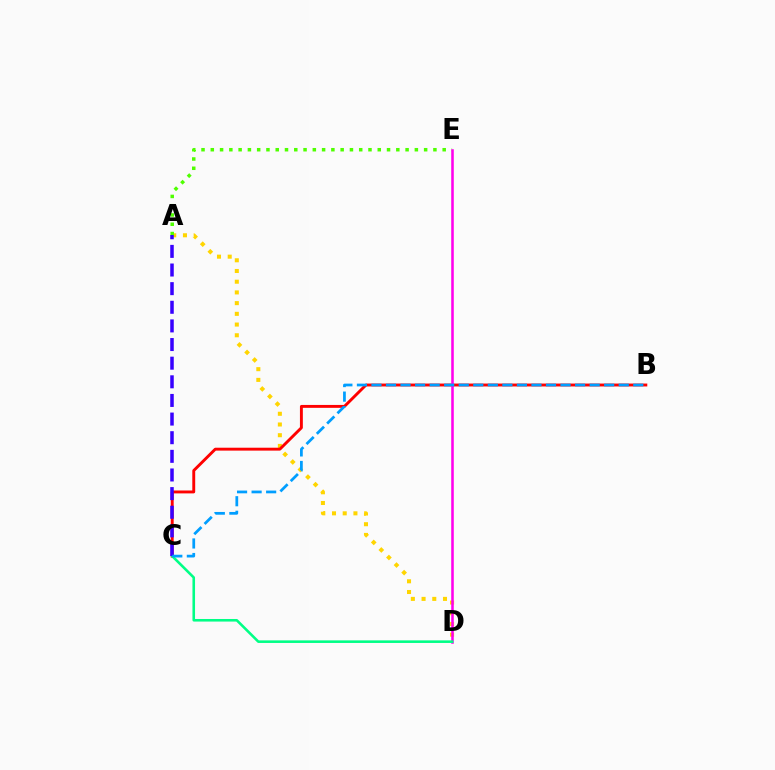{('A', 'D'): [{'color': '#ffd500', 'line_style': 'dotted', 'thickness': 2.91}], ('A', 'E'): [{'color': '#4fff00', 'line_style': 'dotted', 'thickness': 2.52}], ('B', 'C'): [{'color': '#ff0000', 'line_style': 'solid', 'thickness': 2.09}, {'color': '#009eff', 'line_style': 'dashed', 'thickness': 1.98}], ('D', 'E'): [{'color': '#ff00ed', 'line_style': 'solid', 'thickness': 1.84}], ('C', 'D'): [{'color': '#00ff86', 'line_style': 'solid', 'thickness': 1.86}], ('A', 'C'): [{'color': '#3700ff', 'line_style': 'dashed', 'thickness': 2.53}]}